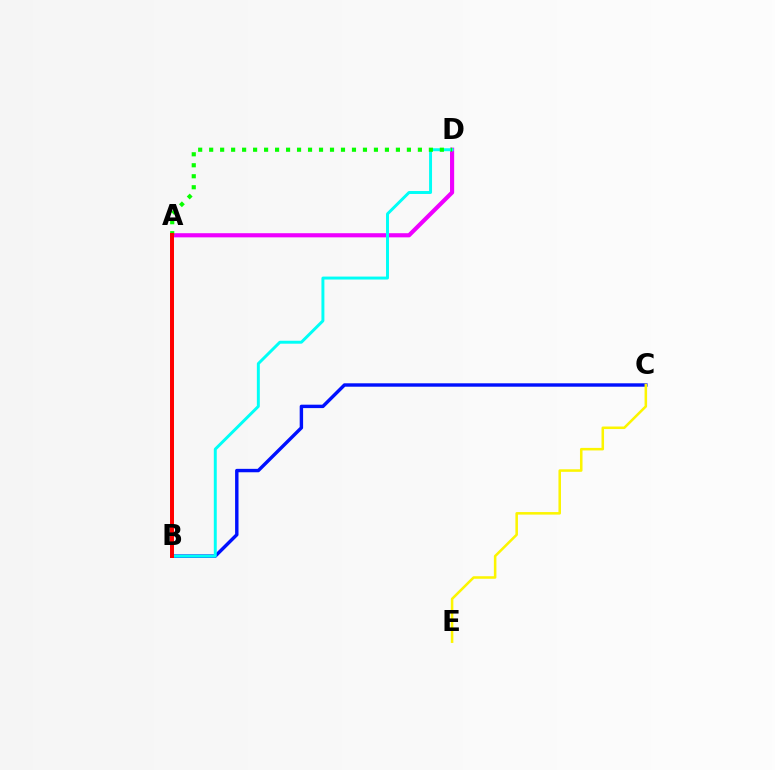{('B', 'C'): [{'color': '#0010ff', 'line_style': 'solid', 'thickness': 2.46}], ('A', 'D'): [{'color': '#ee00ff', 'line_style': 'solid', 'thickness': 2.98}, {'color': '#08ff00', 'line_style': 'dotted', 'thickness': 2.98}], ('C', 'E'): [{'color': '#fcf500', 'line_style': 'solid', 'thickness': 1.83}], ('B', 'D'): [{'color': '#00fff6', 'line_style': 'solid', 'thickness': 2.12}], ('A', 'B'): [{'color': '#ff0000', 'line_style': 'solid', 'thickness': 2.86}]}